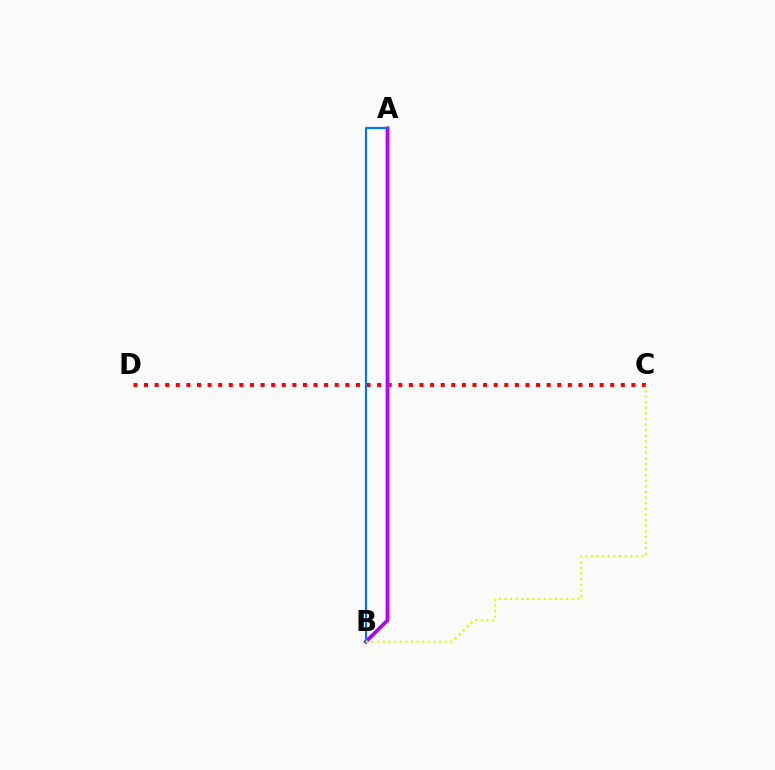{('C', 'D'): [{'color': '#ff0000', 'line_style': 'dotted', 'thickness': 2.88}], ('A', 'B'): [{'color': '#00ff5c', 'line_style': 'solid', 'thickness': 2.46}, {'color': '#b900ff', 'line_style': 'solid', 'thickness': 2.62}, {'color': '#0074ff', 'line_style': 'solid', 'thickness': 1.55}], ('B', 'C'): [{'color': '#d1ff00', 'line_style': 'dotted', 'thickness': 1.53}]}